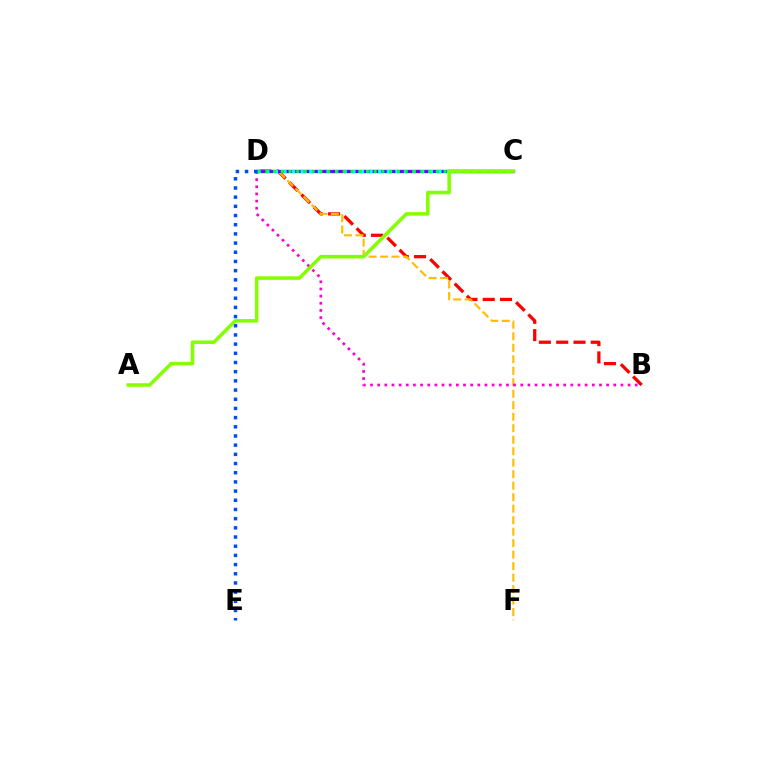{('B', 'D'): [{'color': '#ff0000', 'line_style': 'dashed', 'thickness': 2.35}, {'color': '#ff00cf', 'line_style': 'dotted', 'thickness': 1.94}], ('D', 'F'): [{'color': '#ffbd00', 'line_style': 'dashed', 'thickness': 1.56}], ('C', 'D'): [{'color': '#7200ff', 'line_style': 'solid', 'thickness': 2.4}, {'color': '#00fff6', 'line_style': 'dotted', 'thickness': 2.34}, {'color': '#00ff39', 'line_style': 'dotted', 'thickness': 2.11}], ('D', 'E'): [{'color': '#004bff', 'line_style': 'dotted', 'thickness': 2.5}], ('A', 'C'): [{'color': '#84ff00', 'line_style': 'solid', 'thickness': 2.55}]}